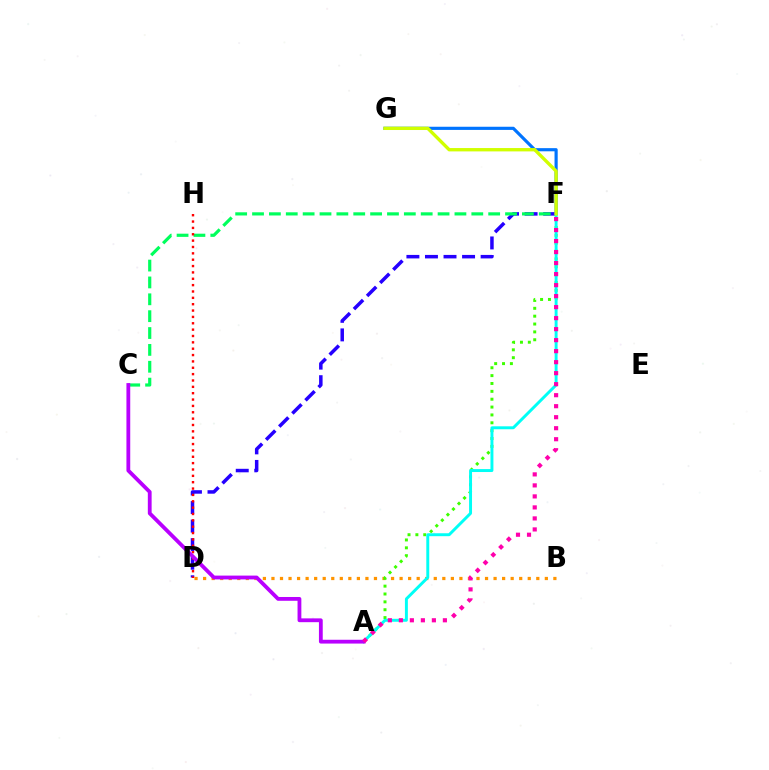{('F', 'G'): [{'color': '#0074ff', 'line_style': 'solid', 'thickness': 2.27}, {'color': '#d1ff00', 'line_style': 'solid', 'thickness': 2.41}], ('D', 'F'): [{'color': '#2500ff', 'line_style': 'dashed', 'thickness': 2.52}], ('C', 'F'): [{'color': '#00ff5c', 'line_style': 'dashed', 'thickness': 2.29}], ('D', 'H'): [{'color': '#ff0000', 'line_style': 'dotted', 'thickness': 1.73}], ('B', 'D'): [{'color': '#ff9400', 'line_style': 'dotted', 'thickness': 2.32}], ('A', 'F'): [{'color': '#3dff00', 'line_style': 'dotted', 'thickness': 2.14}, {'color': '#00fff6', 'line_style': 'solid', 'thickness': 2.12}, {'color': '#ff00ac', 'line_style': 'dotted', 'thickness': 2.99}], ('A', 'C'): [{'color': '#b900ff', 'line_style': 'solid', 'thickness': 2.74}]}